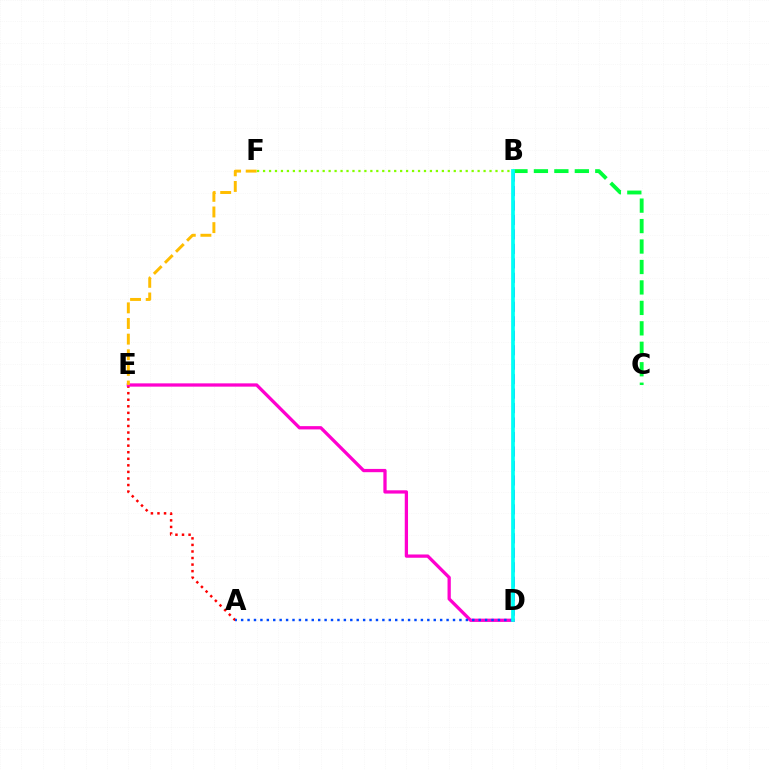{('A', 'E'): [{'color': '#ff0000', 'line_style': 'dotted', 'thickness': 1.78}], ('B', 'F'): [{'color': '#84ff00', 'line_style': 'dotted', 'thickness': 1.62}], ('D', 'E'): [{'color': '#ff00cf', 'line_style': 'solid', 'thickness': 2.36}], ('B', 'D'): [{'color': '#7200ff', 'line_style': 'dashed', 'thickness': 1.97}, {'color': '#00fff6', 'line_style': 'solid', 'thickness': 2.68}], ('B', 'C'): [{'color': '#00ff39', 'line_style': 'dashed', 'thickness': 2.78}], ('A', 'D'): [{'color': '#004bff', 'line_style': 'dotted', 'thickness': 1.74}], ('E', 'F'): [{'color': '#ffbd00', 'line_style': 'dashed', 'thickness': 2.12}]}